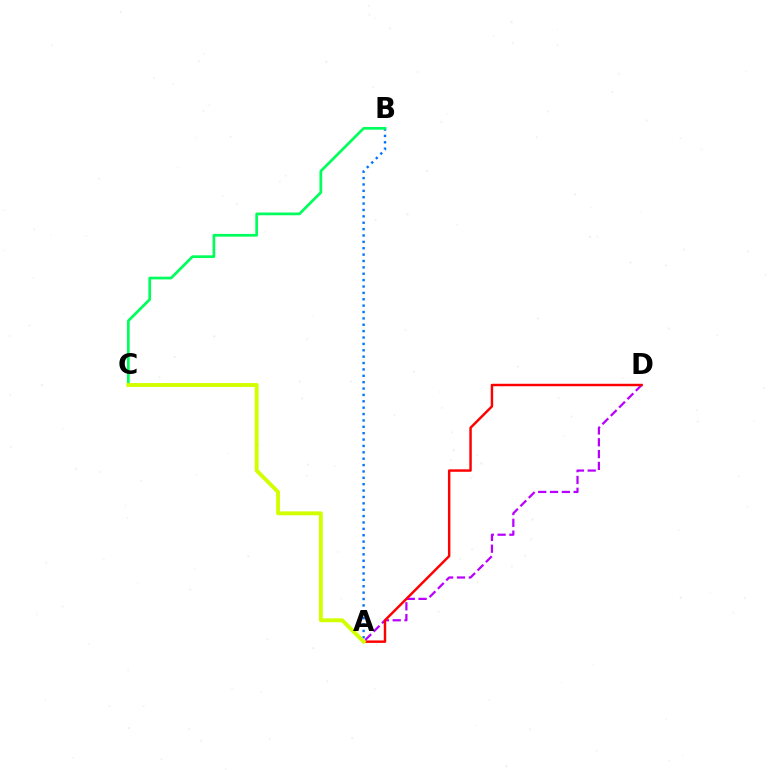{('A', 'B'): [{'color': '#0074ff', 'line_style': 'dotted', 'thickness': 1.73}], ('A', 'D'): [{'color': '#b900ff', 'line_style': 'dashed', 'thickness': 1.6}, {'color': '#ff0000', 'line_style': 'solid', 'thickness': 1.76}], ('B', 'C'): [{'color': '#00ff5c', 'line_style': 'solid', 'thickness': 1.96}], ('A', 'C'): [{'color': '#d1ff00', 'line_style': 'solid', 'thickness': 2.8}]}